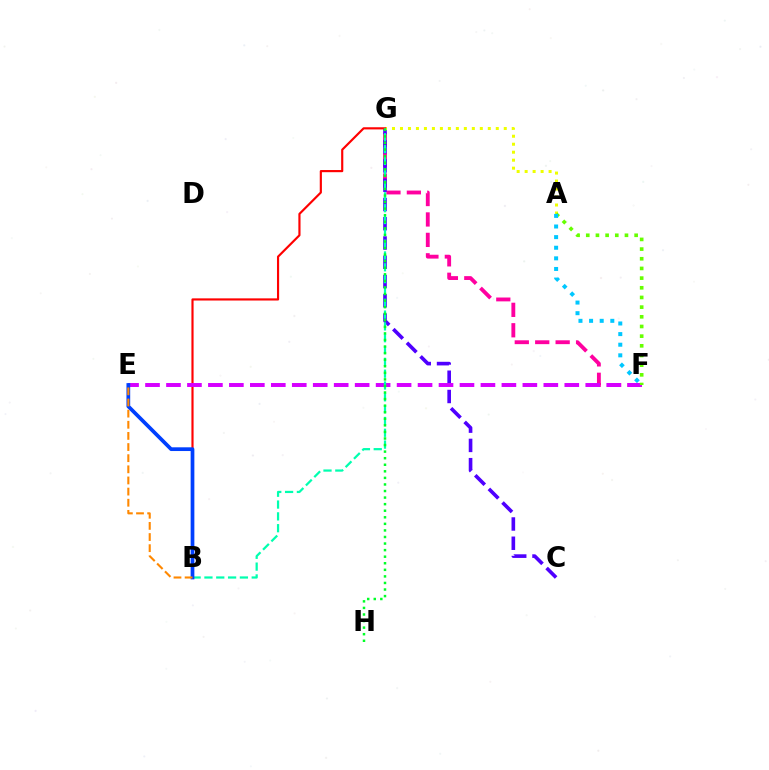{('F', 'G'): [{'color': '#ff00a0', 'line_style': 'dashed', 'thickness': 2.77}], ('C', 'G'): [{'color': '#4f00ff', 'line_style': 'dashed', 'thickness': 2.62}], ('A', 'G'): [{'color': '#eeff00', 'line_style': 'dotted', 'thickness': 2.17}], ('B', 'G'): [{'color': '#ff0000', 'line_style': 'solid', 'thickness': 1.55}, {'color': '#00ffaf', 'line_style': 'dashed', 'thickness': 1.61}], ('E', 'F'): [{'color': '#d600ff', 'line_style': 'dashed', 'thickness': 2.85}], ('B', 'E'): [{'color': '#003fff', 'line_style': 'solid', 'thickness': 2.68}, {'color': '#ff8800', 'line_style': 'dashed', 'thickness': 1.51}], ('A', 'F'): [{'color': '#66ff00', 'line_style': 'dotted', 'thickness': 2.63}, {'color': '#00c7ff', 'line_style': 'dotted', 'thickness': 2.88}], ('G', 'H'): [{'color': '#00ff27', 'line_style': 'dotted', 'thickness': 1.78}]}